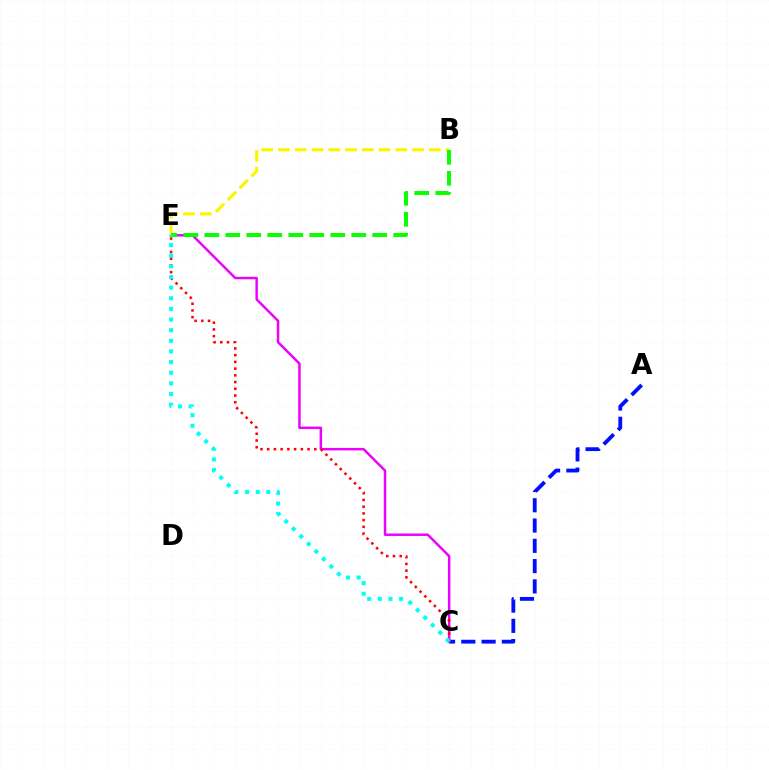{('A', 'C'): [{'color': '#0010ff', 'line_style': 'dashed', 'thickness': 2.76}], ('C', 'E'): [{'color': '#ee00ff', 'line_style': 'solid', 'thickness': 1.78}, {'color': '#ff0000', 'line_style': 'dotted', 'thickness': 1.83}, {'color': '#00fff6', 'line_style': 'dotted', 'thickness': 2.89}], ('B', 'E'): [{'color': '#fcf500', 'line_style': 'dashed', 'thickness': 2.28}, {'color': '#08ff00', 'line_style': 'dashed', 'thickness': 2.85}]}